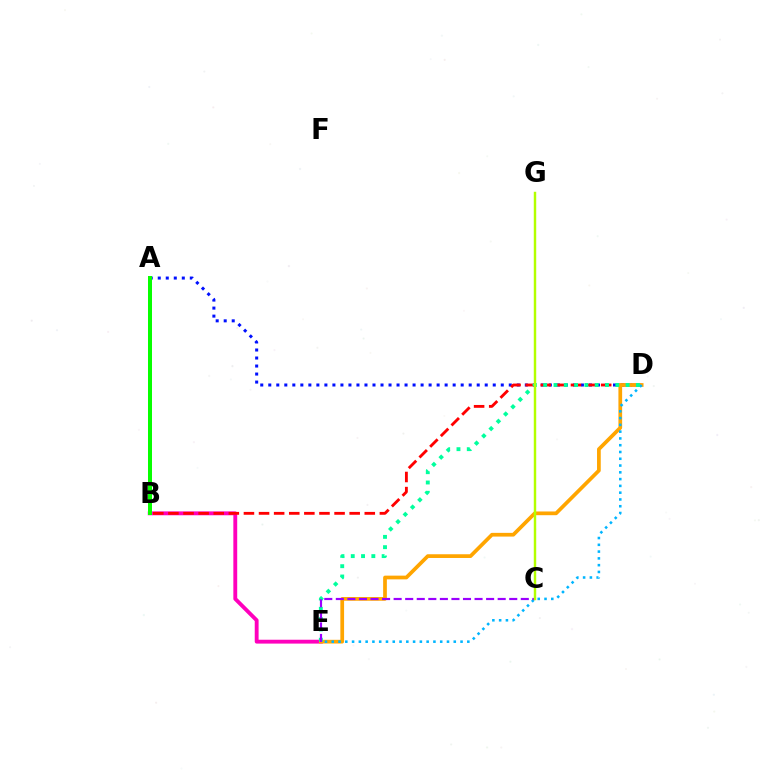{('A', 'D'): [{'color': '#0010ff', 'line_style': 'dotted', 'thickness': 2.18}], ('B', 'E'): [{'color': '#ff00bd', 'line_style': 'solid', 'thickness': 2.78}], ('B', 'D'): [{'color': '#ff0000', 'line_style': 'dashed', 'thickness': 2.05}], ('A', 'B'): [{'color': '#08ff00', 'line_style': 'solid', 'thickness': 2.88}], ('D', 'E'): [{'color': '#ffa500', 'line_style': 'solid', 'thickness': 2.68}, {'color': '#00b5ff', 'line_style': 'dotted', 'thickness': 1.84}, {'color': '#00ff9d', 'line_style': 'dotted', 'thickness': 2.8}], ('C', 'E'): [{'color': '#9b00ff', 'line_style': 'dashed', 'thickness': 1.57}], ('C', 'G'): [{'color': '#b3ff00', 'line_style': 'solid', 'thickness': 1.76}]}